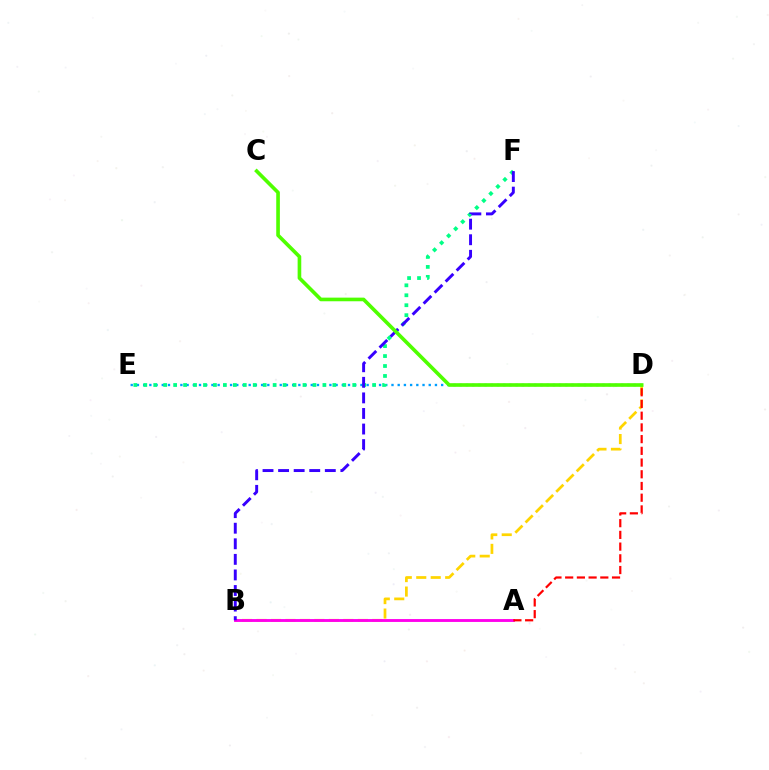{('B', 'D'): [{'color': '#ffd500', 'line_style': 'dashed', 'thickness': 1.96}], ('D', 'E'): [{'color': '#009eff', 'line_style': 'dotted', 'thickness': 1.69}], ('A', 'B'): [{'color': '#ff00ed', 'line_style': 'solid', 'thickness': 2.07}], ('E', 'F'): [{'color': '#00ff86', 'line_style': 'dotted', 'thickness': 2.7}], ('B', 'F'): [{'color': '#3700ff', 'line_style': 'dashed', 'thickness': 2.12}], ('A', 'D'): [{'color': '#ff0000', 'line_style': 'dashed', 'thickness': 1.59}], ('C', 'D'): [{'color': '#4fff00', 'line_style': 'solid', 'thickness': 2.61}]}